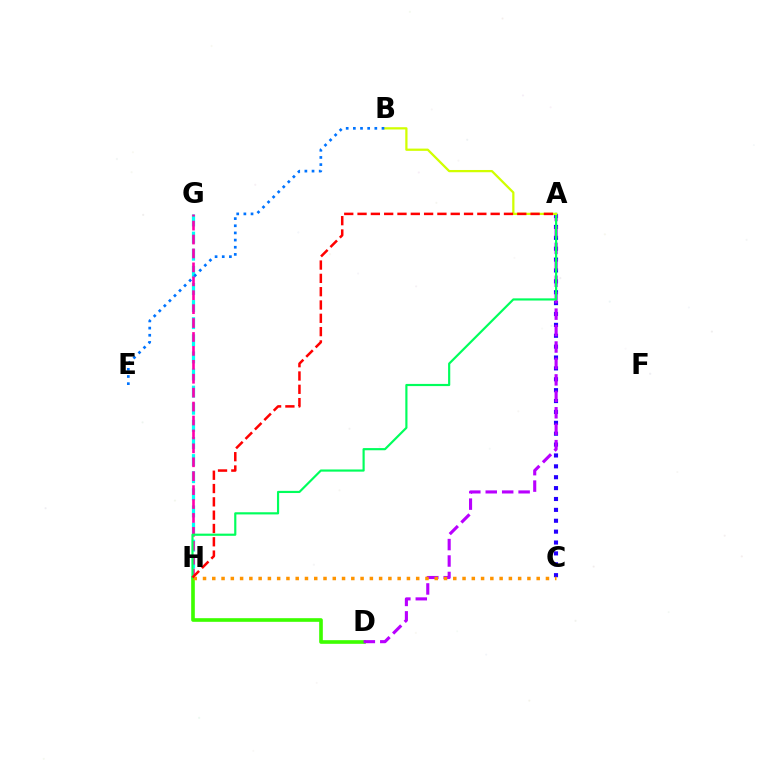{('G', 'H'): [{'color': '#00fff6', 'line_style': 'dashed', 'thickness': 2.33}, {'color': '#ff00ac', 'line_style': 'dashed', 'thickness': 1.89}], ('D', 'H'): [{'color': '#3dff00', 'line_style': 'solid', 'thickness': 2.62}], ('A', 'C'): [{'color': '#2500ff', 'line_style': 'dotted', 'thickness': 2.96}], ('A', 'D'): [{'color': '#b900ff', 'line_style': 'dashed', 'thickness': 2.23}], ('A', 'H'): [{'color': '#00ff5c', 'line_style': 'solid', 'thickness': 1.56}, {'color': '#ff0000', 'line_style': 'dashed', 'thickness': 1.81}], ('A', 'B'): [{'color': '#d1ff00', 'line_style': 'solid', 'thickness': 1.62}], ('B', 'E'): [{'color': '#0074ff', 'line_style': 'dotted', 'thickness': 1.94}], ('C', 'H'): [{'color': '#ff9400', 'line_style': 'dotted', 'thickness': 2.52}]}